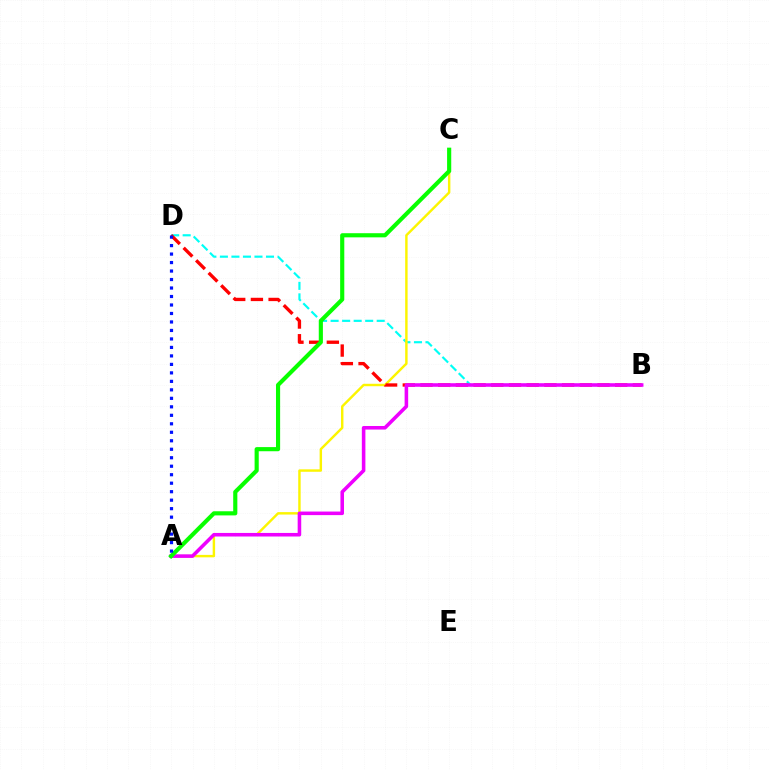{('B', 'D'): [{'color': '#00fff6', 'line_style': 'dashed', 'thickness': 1.57}, {'color': '#ff0000', 'line_style': 'dashed', 'thickness': 2.4}], ('A', 'C'): [{'color': '#fcf500', 'line_style': 'solid', 'thickness': 1.75}, {'color': '#08ff00', 'line_style': 'solid', 'thickness': 2.98}], ('A', 'B'): [{'color': '#ee00ff', 'line_style': 'solid', 'thickness': 2.57}], ('A', 'D'): [{'color': '#0010ff', 'line_style': 'dotted', 'thickness': 2.31}]}